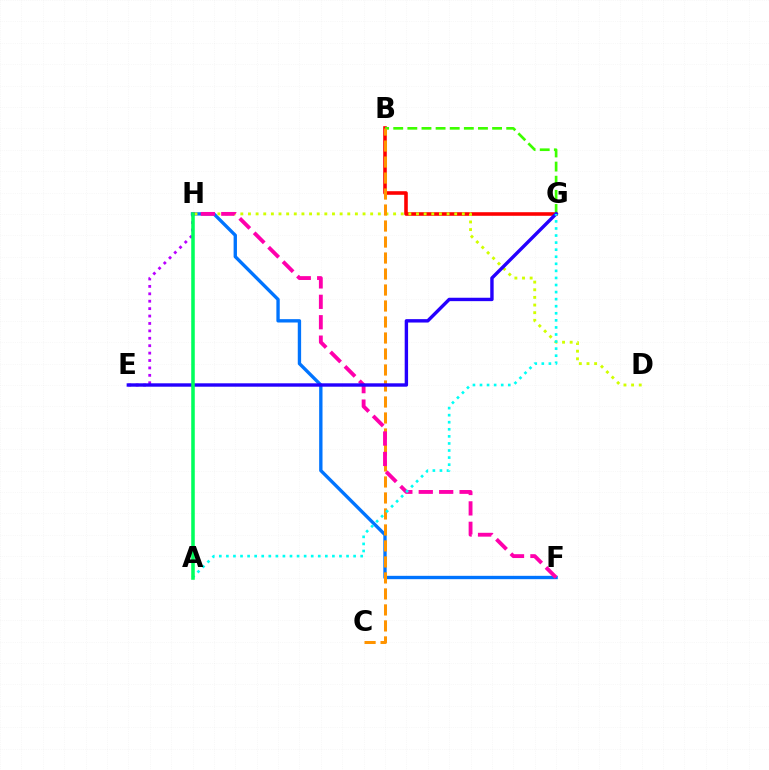{('B', 'G'): [{'color': '#ff0000', 'line_style': 'solid', 'thickness': 2.58}, {'color': '#3dff00', 'line_style': 'dashed', 'thickness': 1.92}], ('E', 'H'): [{'color': '#b900ff', 'line_style': 'dotted', 'thickness': 2.01}], ('F', 'H'): [{'color': '#0074ff', 'line_style': 'solid', 'thickness': 2.41}, {'color': '#ff00ac', 'line_style': 'dashed', 'thickness': 2.77}], ('D', 'H'): [{'color': '#d1ff00', 'line_style': 'dotted', 'thickness': 2.08}], ('B', 'C'): [{'color': '#ff9400', 'line_style': 'dashed', 'thickness': 2.17}], ('E', 'G'): [{'color': '#2500ff', 'line_style': 'solid', 'thickness': 2.45}], ('A', 'G'): [{'color': '#00fff6', 'line_style': 'dotted', 'thickness': 1.92}], ('A', 'H'): [{'color': '#00ff5c', 'line_style': 'solid', 'thickness': 2.55}]}